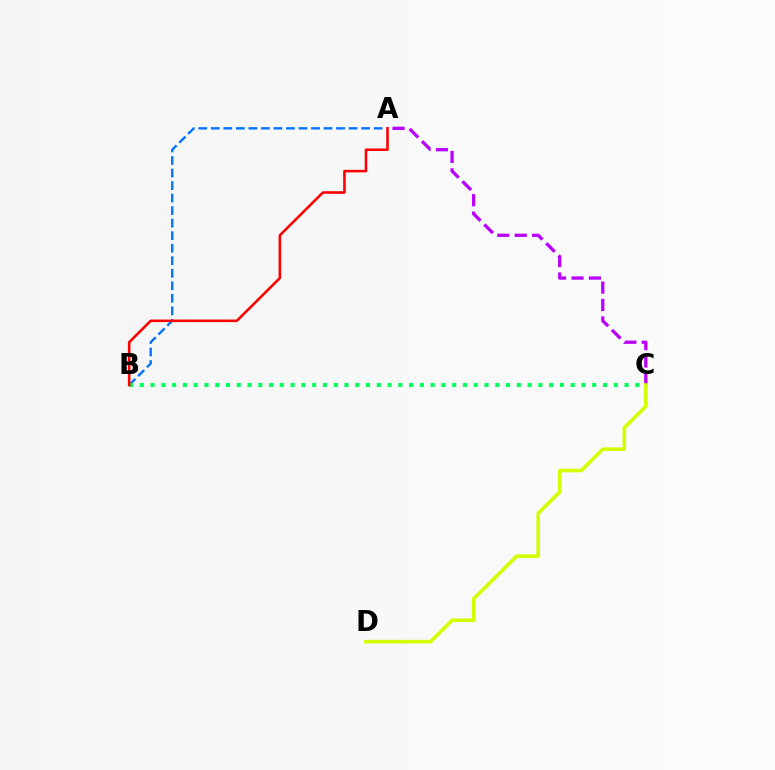{('A', 'B'): [{'color': '#0074ff', 'line_style': 'dashed', 'thickness': 1.7}, {'color': '#ff0000', 'line_style': 'solid', 'thickness': 1.86}], ('A', 'C'): [{'color': '#b900ff', 'line_style': 'dashed', 'thickness': 2.36}], ('C', 'D'): [{'color': '#d1ff00', 'line_style': 'solid', 'thickness': 2.59}], ('B', 'C'): [{'color': '#00ff5c', 'line_style': 'dotted', 'thickness': 2.93}]}